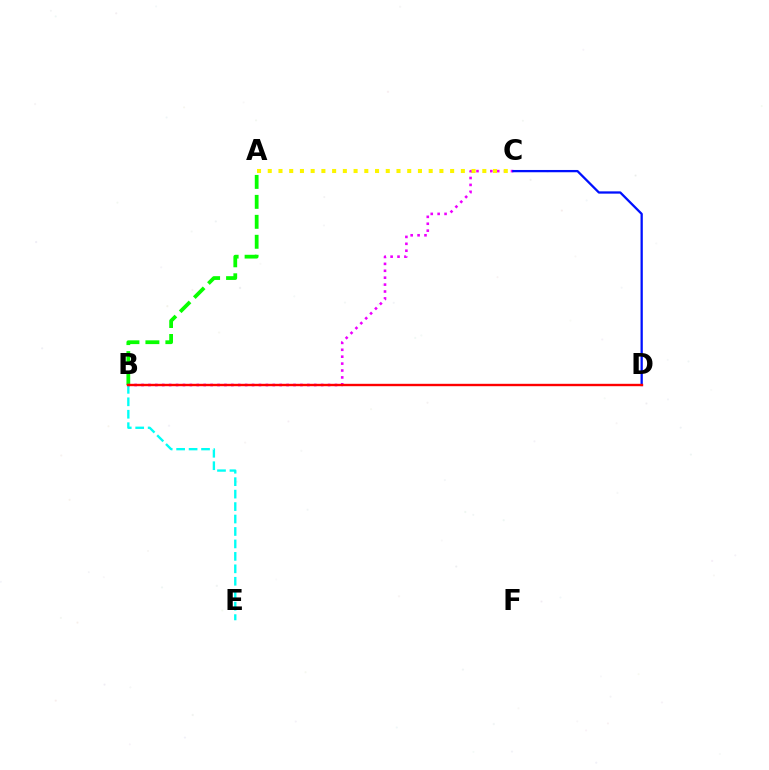{('A', 'B'): [{'color': '#08ff00', 'line_style': 'dashed', 'thickness': 2.71}], ('B', 'E'): [{'color': '#00fff6', 'line_style': 'dashed', 'thickness': 1.69}], ('B', 'C'): [{'color': '#ee00ff', 'line_style': 'dotted', 'thickness': 1.88}], ('C', 'D'): [{'color': '#0010ff', 'line_style': 'solid', 'thickness': 1.64}], ('A', 'C'): [{'color': '#fcf500', 'line_style': 'dotted', 'thickness': 2.91}], ('B', 'D'): [{'color': '#ff0000', 'line_style': 'solid', 'thickness': 1.72}]}